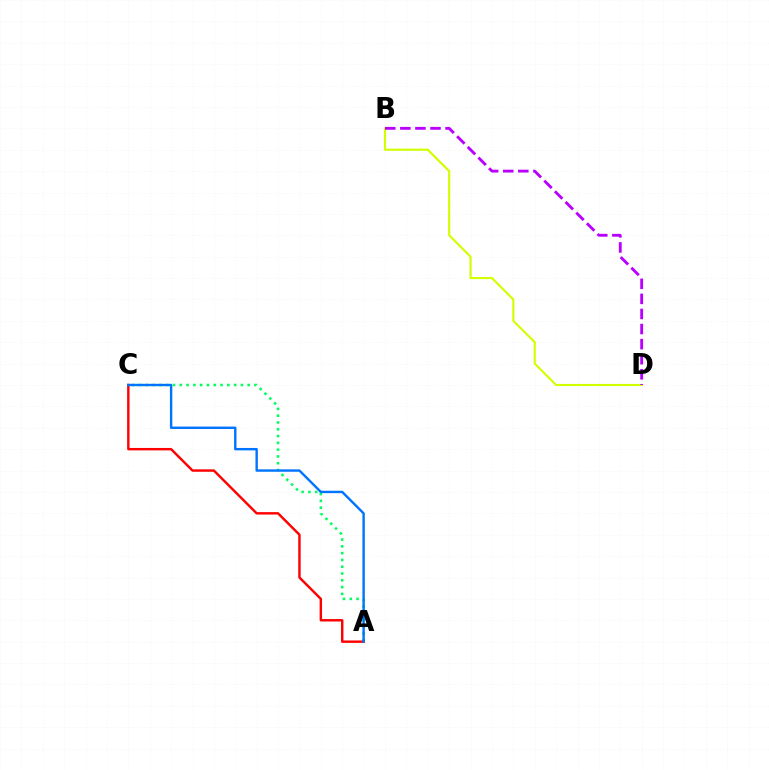{('A', 'C'): [{'color': '#00ff5c', 'line_style': 'dotted', 'thickness': 1.84}, {'color': '#ff0000', 'line_style': 'solid', 'thickness': 1.74}, {'color': '#0074ff', 'line_style': 'solid', 'thickness': 1.73}], ('B', 'D'): [{'color': '#d1ff00', 'line_style': 'solid', 'thickness': 1.54}, {'color': '#b900ff', 'line_style': 'dashed', 'thickness': 2.05}]}